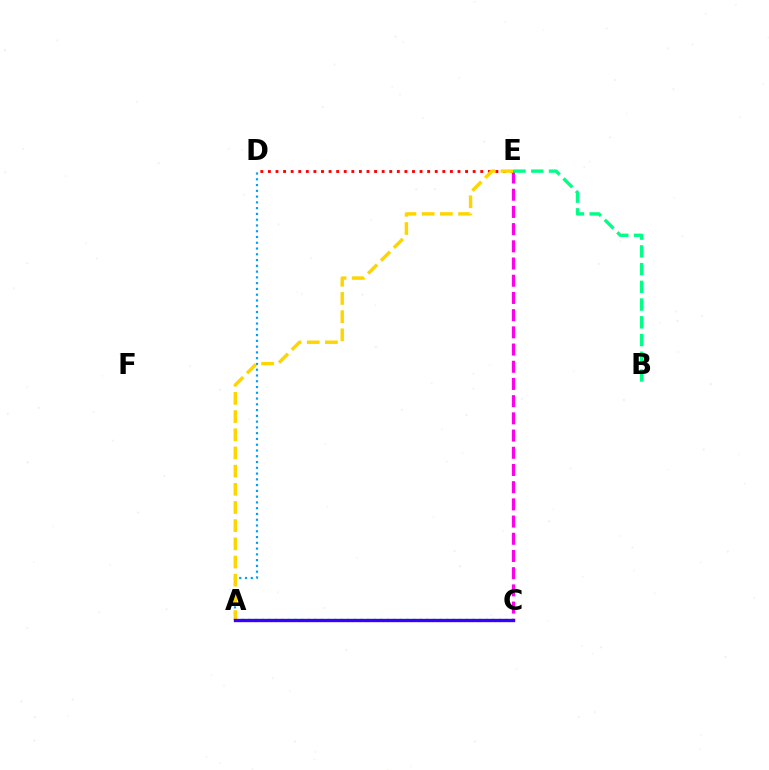{('A', 'D'): [{'color': '#009eff', 'line_style': 'dotted', 'thickness': 1.57}], ('C', 'E'): [{'color': '#ff00ed', 'line_style': 'dashed', 'thickness': 2.34}], ('A', 'C'): [{'color': '#4fff00', 'line_style': 'dotted', 'thickness': 1.79}, {'color': '#3700ff', 'line_style': 'solid', 'thickness': 2.41}], ('B', 'E'): [{'color': '#00ff86', 'line_style': 'dashed', 'thickness': 2.41}], ('D', 'E'): [{'color': '#ff0000', 'line_style': 'dotted', 'thickness': 2.06}], ('A', 'E'): [{'color': '#ffd500', 'line_style': 'dashed', 'thickness': 2.47}]}